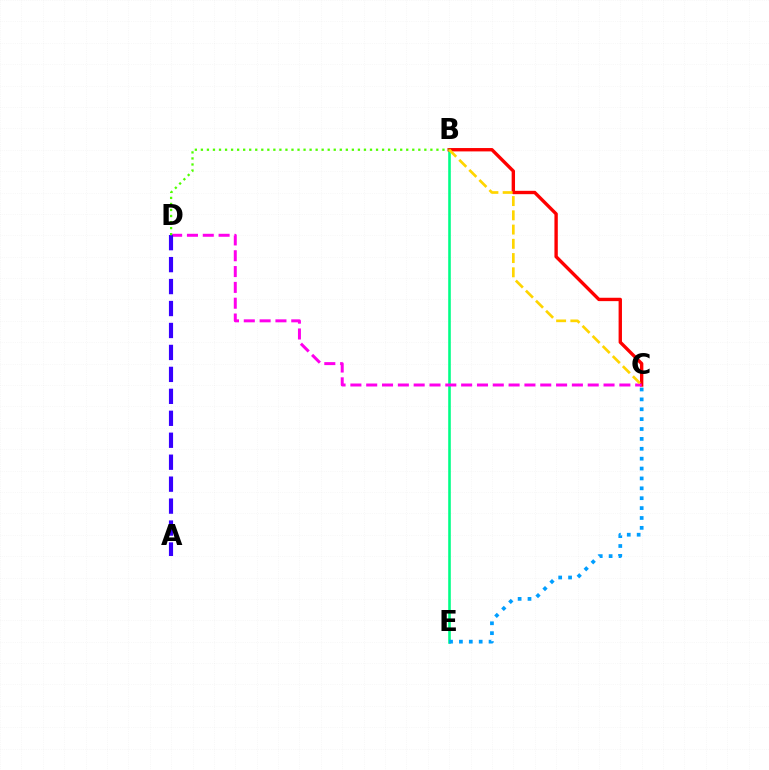{('B', 'E'): [{'color': '#00ff86', 'line_style': 'solid', 'thickness': 1.87}], ('B', 'C'): [{'color': '#ff0000', 'line_style': 'solid', 'thickness': 2.43}, {'color': '#ffd500', 'line_style': 'dashed', 'thickness': 1.94}], ('C', 'D'): [{'color': '#ff00ed', 'line_style': 'dashed', 'thickness': 2.15}], ('C', 'E'): [{'color': '#009eff', 'line_style': 'dotted', 'thickness': 2.69}], ('A', 'D'): [{'color': '#3700ff', 'line_style': 'dashed', 'thickness': 2.98}], ('B', 'D'): [{'color': '#4fff00', 'line_style': 'dotted', 'thickness': 1.64}]}